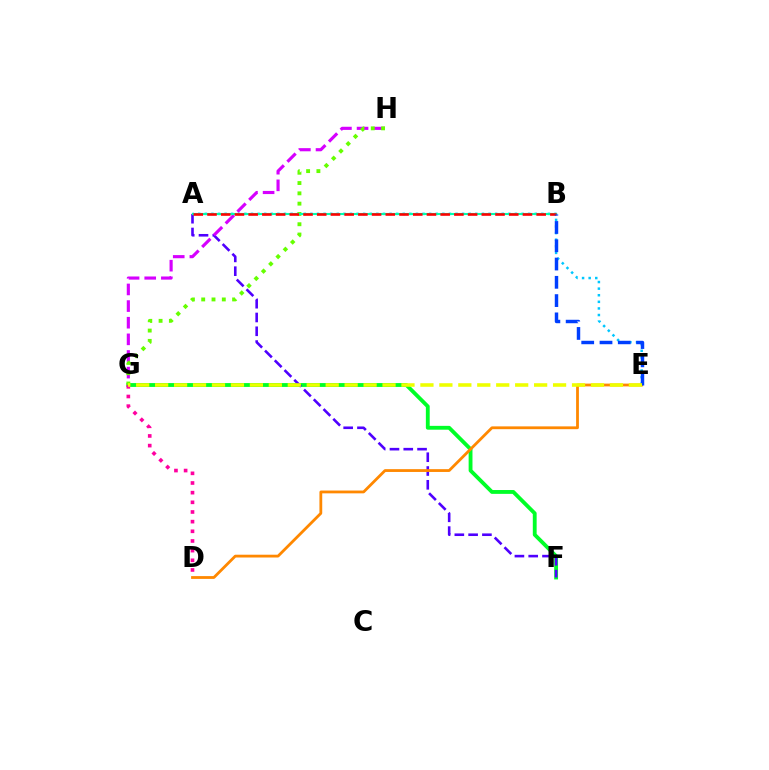{('F', 'G'): [{'color': '#00ff27', 'line_style': 'solid', 'thickness': 2.76}], ('A', 'F'): [{'color': '#4f00ff', 'line_style': 'dashed', 'thickness': 1.87}], ('A', 'E'): [{'color': '#00c7ff', 'line_style': 'dotted', 'thickness': 1.79}], ('G', 'H'): [{'color': '#d600ff', 'line_style': 'dashed', 'thickness': 2.26}, {'color': '#66ff00', 'line_style': 'dotted', 'thickness': 2.8}], ('A', 'B'): [{'color': '#00ffaf', 'line_style': 'solid', 'thickness': 1.51}, {'color': '#ff0000', 'line_style': 'dashed', 'thickness': 1.86}], ('D', 'E'): [{'color': '#ff8800', 'line_style': 'solid', 'thickness': 2.01}], ('D', 'G'): [{'color': '#ff00a0', 'line_style': 'dotted', 'thickness': 2.63}], ('B', 'E'): [{'color': '#003fff', 'line_style': 'dashed', 'thickness': 2.48}], ('E', 'G'): [{'color': '#eeff00', 'line_style': 'dashed', 'thickness': 2.57}]}